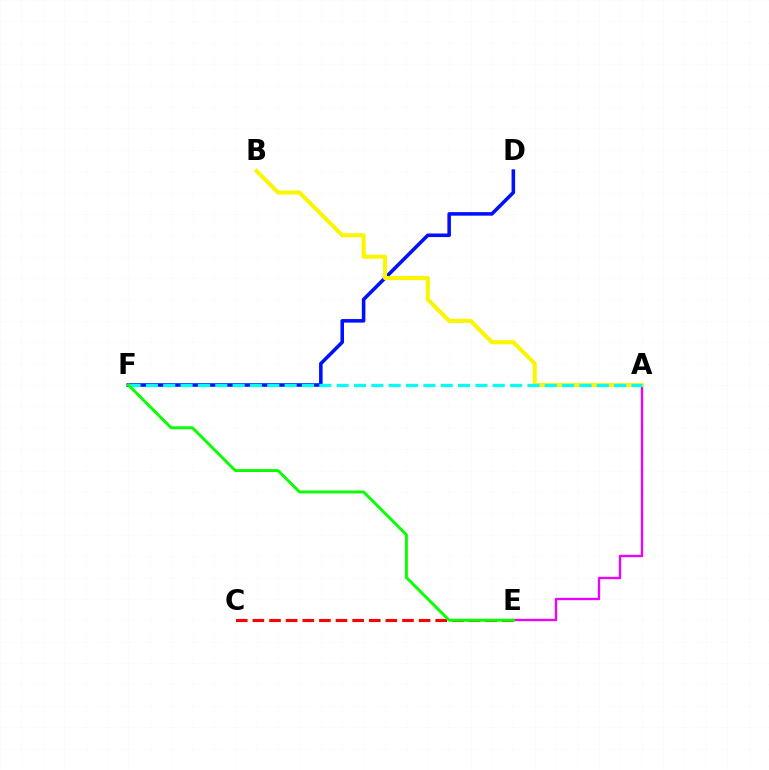{('A', 'E'): [{'color': '#ee00ff', 'line_style': 'solid', 'thickness': 1.67}], ('D', 'F'): [{'color': '#0010ff', 'line_style': 'solid', 'thickness': 2.56}], ('A', 'B'): [{'color': '#fcf500', 'line_style': 'solid', 'thickness': 2.94}], ('A', 'F'): [{'color': '#00fff6', 'line_style': 'dashed', 'thickness': 2.36}], ('C', 'E'): [{'color': '#ff0000', 'line_style': 'dashed', 'thickness': 2.26}], ('E', 'F'): [{'color': '#08ff00', 'line_style': 'solid', 'thickness': 2.11}]}